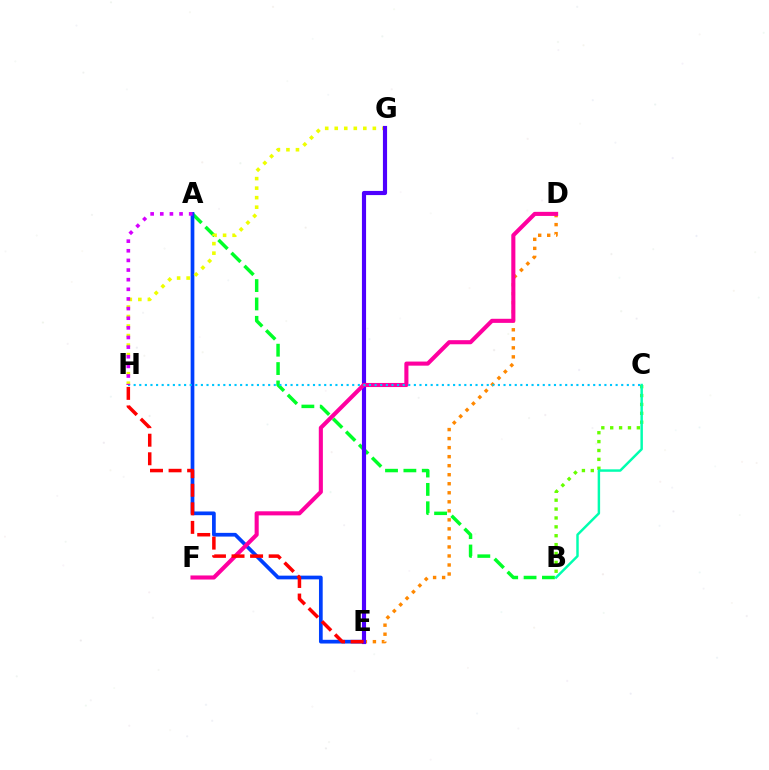{('B', 'C'): [{'color': '#66ff00', 'line_style': 'dotted', 'thickness': 2.41}, {'color': '#00ffaf', 'line_style': 'solid', 'thickness': 1.77}], ('A', 'B'): [{'color': '#00ff27', 'line_style': 'dashed', 'thickness': 2.5}], ('A', 'E'): [{'color': '#003fff', 'line_style': 'solid', 'thickness': 2.67}], ('D', 'E'): [{'color': '#ff8800', 'line_style': 'dotted', 'thickness': 2.45}], ('G', 'H'): [{'color': '#eeff00', 'line_style': 'dotted', 'thickness': 2.59}], ('E', 'G'): [{'color': '#4f00ff', 'line_style': 'solid', 'thickness': 2.99}], ('D', 'F'): [{'color': '#ff00a0', 'line_style': 'solid', 'thickness': 2.94}], ('C', 'H'): [{'color': '#00c7ff', 'line_style': 'dotted', 'thickness': 1.52}], ('A', 'H'): [{'color': '#d600ff', 'line_style': 'dotted', 'thickness': 2.62}], ('E', 'H'): [{'color': '#ff0000', 'line_style': 'dashed', 'thickness': 2.52}]}